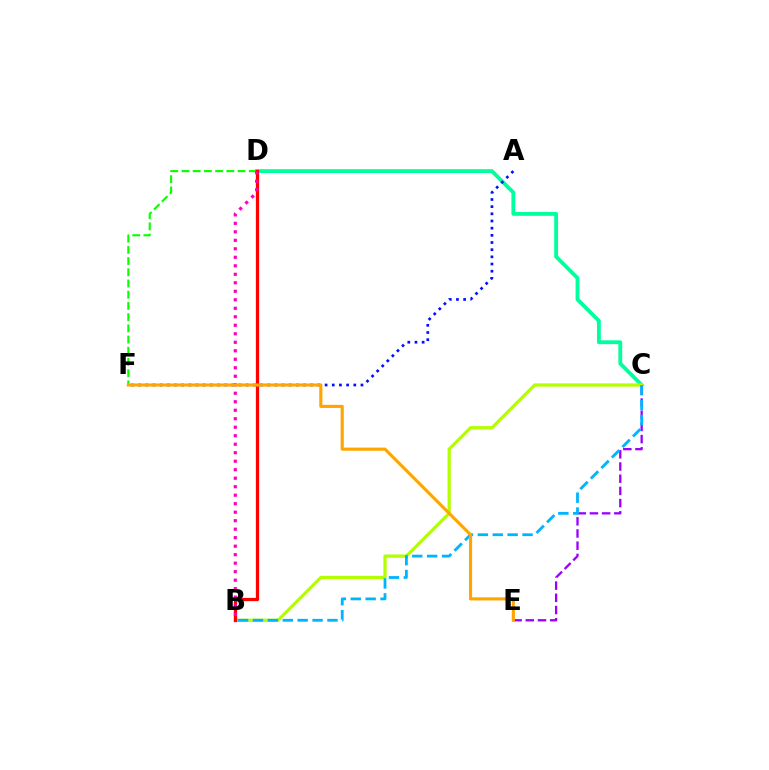{('C', 'D'): [{'color': '#00ff9d', 'line_style': 'solid', 'thickness': 2.76}], ('A', 'F'): [{'color': '#0010ff', 'line_style': 'dotted', 'thickness': 1.95}], ('D', 'F'): [{'color': '#08ff00', 'line_style': 'dashed', 'thickness': 1.52}], ('B', 'C'): [{'color': '#b3ff00', 'line_style': 'solid', 'thickness': 2.35}, {'color': '#00b5ff', 'line_style': 'dashed', 'thickness': 2.02}], ('C', 'E'): [{'color': '#9b00ff', 'line_style': 'dashed', 'thickness': 1.66}], ('B', 'D'): [{'color': '#ff0000', 'line_style': 'solid', 'thickness': 2.35}, {'color': '#ff00bd', 'line_style': 'dotted', 'thickness': 2.31}], ('E', 'F'): [{'color': '#ffa500', 'line_style': 'solid', 'thickness': 2.25}]}